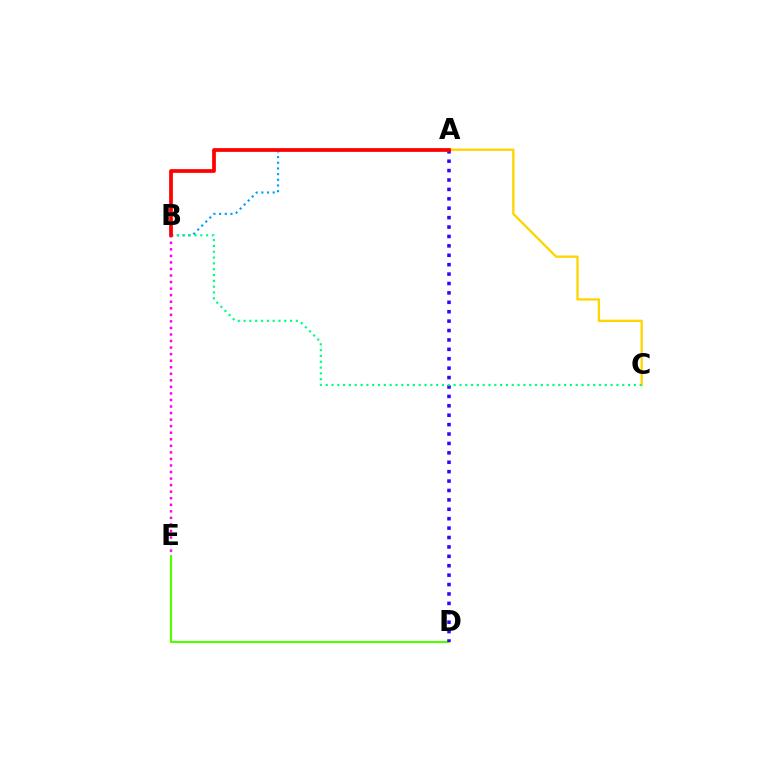{('A', 'B'): [{'color': '#009eff', 'line_style': 'dotted', 'thickness': 1.54}, {'color': '#ff0000', 'line_style': 'solid', 'thickness': 2.68}], ('A', 'C'): [{'color': '#ffd500', 'line_style': 'solid', 'thickness': 1.67}], ('D', 'E'): [{'color': '#4fff00', 'line_style': 'solid', 'thickness': 1.55}], ('B', 'E'): [{'color': '#ff00ed', 'line_style': 'dotted', 'thickness': 1.78}], ('A', 'D'): [{'color': '#3700ff', 'line_style': 'dotted', 'thickness': 2.56}], ('B', 'C'): [{'color': '#00ff86', 'line_style': 'dotted', 'thickness': 1.58}]}